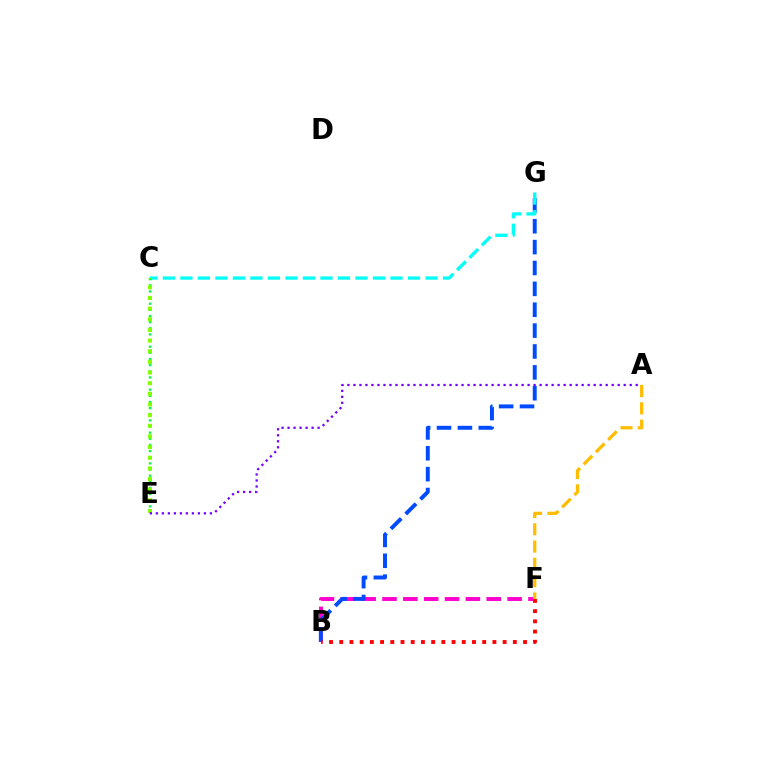{('B', 'F'): [{'color': '#ff00cf', 'line_style': 'dashed', 'thickness': 2.83}, {'color': '#ff0000', 'line_style': 'dotted', 'thickness': 2.77}], ('B', 'G'): [{'color': '#004bff', 'line_style': 'dashed', 'thickness': 2.84}], ('C', 'G'): [{'color': '#00fff6', 'line_style': 'dashed', 'thickness': 2.38}], ('C', 'E'): [{'color': '#00ff39', 'line_style': 'dotted', 'thickness': 1.67}, {'color': '#84ff00', 'line_style': 'dotted', 'thickness': 2.89}], ('A', 'E'): [{'color': '#7200ff', 'line_style': 'dotted', 'thickness': 1.63}], ('A', 'F'): [{'color': '#ffbd00', 'line_style': 'dashed', 'thickness': 2.35}]}